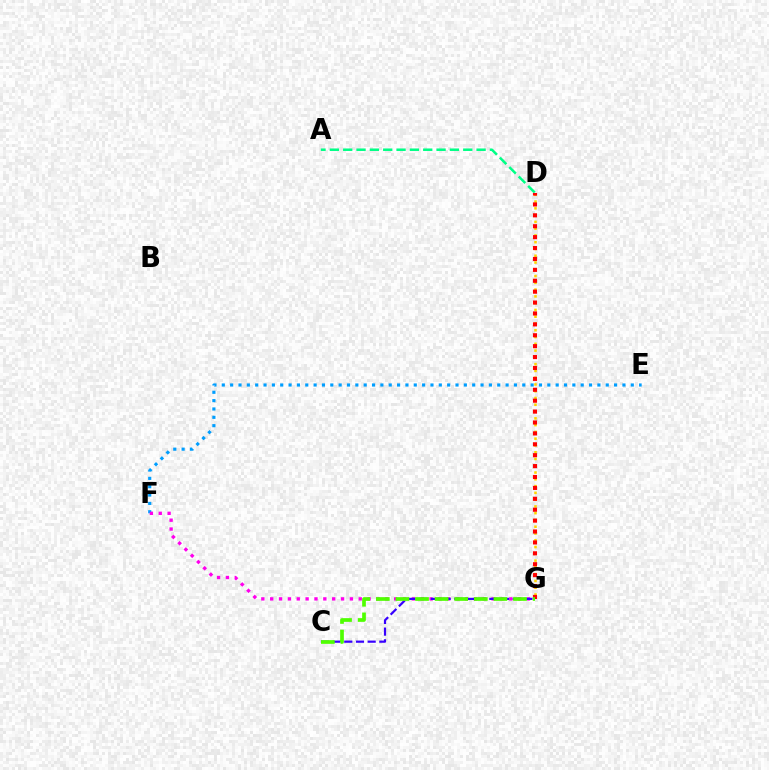{('D', 'G'): [{'color': '#ffd500', 'line_style': 'dotted', 'thickness': 1.84}, {'color': '#ff0000', 'line_style': 'dotted', 'thickness': 2.96}], ('A', 'D'): [{'color': '#00ff86', 'line_style': 'dashed', 'thickness': 1.81}], ('E', 'F'): [{'color': '#009eff', 'line_style': 'dotted', 'thickness': 2.27}], ('F', 'G'): [{'color': '#ff00ed', 'line_style': 'dotted', 'thickness': 2.41}], ('C', 'G'): [{'color': '#3700ff', 'line_style': 'dashed', 'thickness': 1.59}, {'color': '#4fff00', 'line_style': 'dashed', 'thickness': 2.66}]}